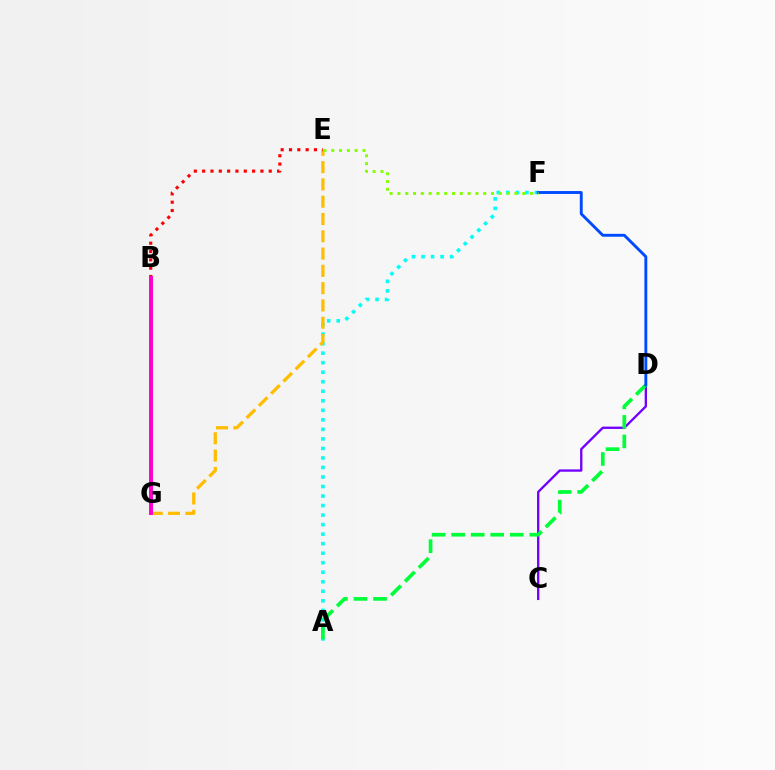{('A', 'F'): [{'color': '#00fff6', 'line_style': 'dotted', 'thickness': 2.59}], ('E', 'G'): [{'color': '#ffbd00', 'line_style': 'dashed', 'thickness': 2.35}], ('B', 'E'): [{'color': '#ff0000', 'line_style': 'dotted', 'thickness': 2.26}], ('C', 'D'): [{'color': '#7200ff', 'line_style': 'solid', 'thickness': 1.68}], ('A', 'D'): [{'color': '#00ff39', 'line_style': 'dashed', 'thickness': 2.65}], ('D', 'F'): [{'color': '#004bff', 'line_style': 'solid', 'thickness': 2.08}], ('B', 'G'): [{'color': '#ff00cf', 'line_style': 'solid', 'thickness': 2.85}], ('E', 'F'): [{'color': '#84ff00', 'line_style': 'dotted', 'thickness': 2.12}]}